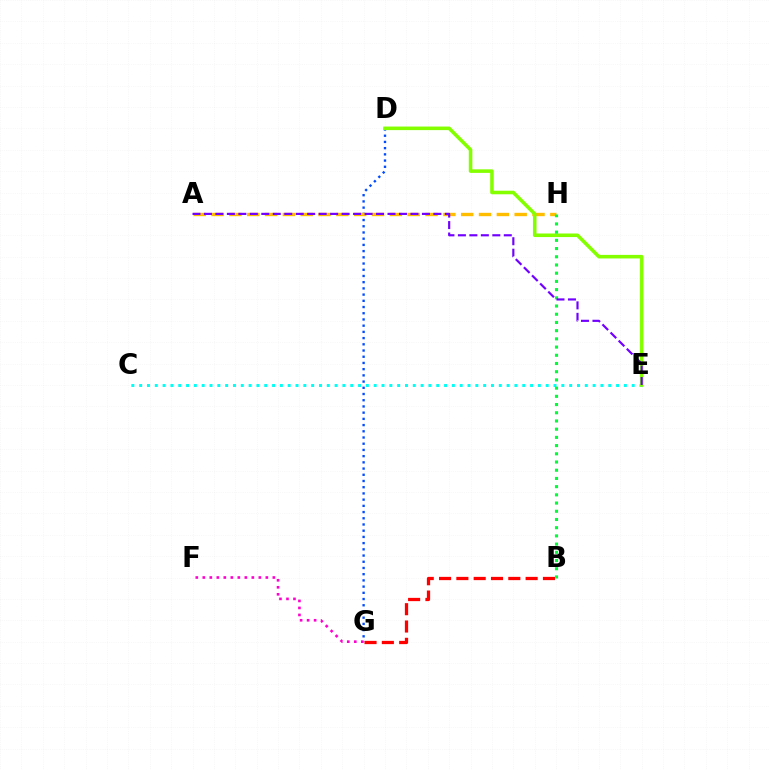{('D', 'G'): [{'color': '#004bff', 'line_style': 'dotted', 'thickness': 1.69}], ('B', 'G'): [{'color': '#ff0000', 'line_style': 'dashed', 'thickness': 2.35}], ('F', 'G'): [{'color': '#ff00cf', 'line_style': 'dotted', 'thickness': 1.9}], ('A', 'H'): [{'color': '#ffbd00', 'line_style': 'dashed', 'thickness': 2.42}], ('C', 'E'): [{'color': '#00fff6', 'line_style': 'dotted', 'thickness': 2.12}], ('D', 'E'): [{'color': '#84ff00', 'line_style': 'solid', 'thickness': 2.56}], ('B', 'H'): [{'color': '#00ff39', 'line_style': 'dotted', 'thickness': 2.23}], ('A', 'E'): [{'color': '#7200ff', 'line_style': 'dashed', 'thickness': 1.56}]}